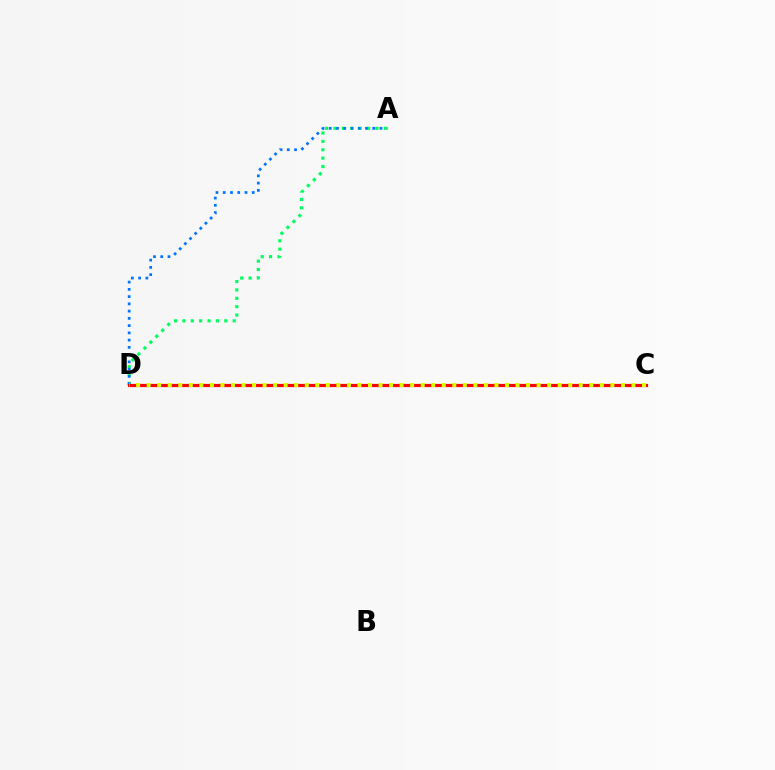{('A', 'D'): [{'color': '#00ff5c', 'line_style': 'dotted', 'thickness': 2.28}, {'color': '#0074ff', 'line_style': 'dotted', 'thickness': 1.97}], ('C', 'D'): [{'color': '#b900ff', 'line_style': 'dotted', 'thickness': 2.11}, {'color': '#ff0000', 'line_style': 'solid', 'thickness': 2.3}, {'color': '#d1ff00', 'line_style': 'dotted', 'thickness': 2.86}]}